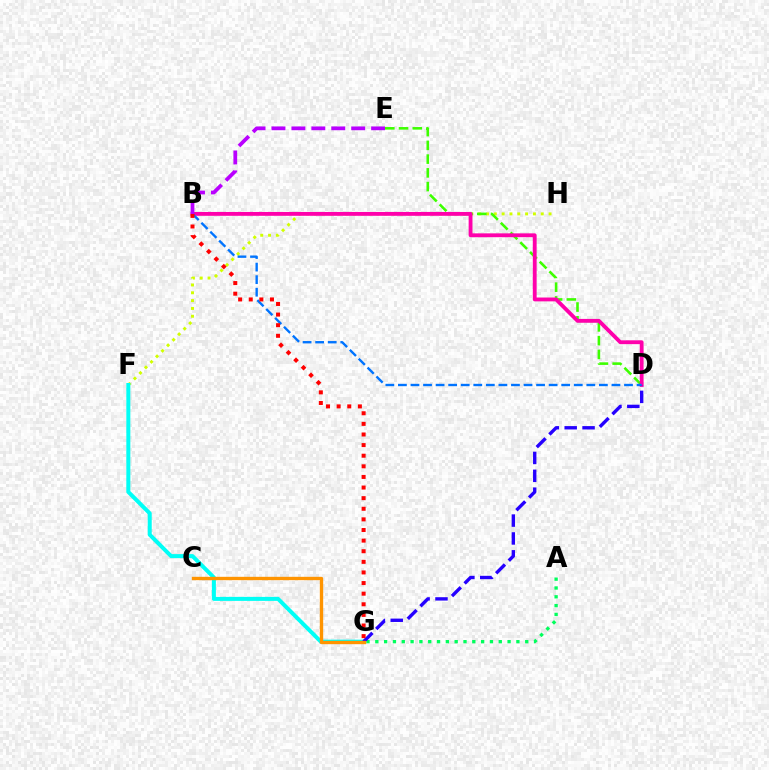{('F', 'H'): [{'color': '#d1ff00', 'line_style': 'dotted', 'thickness': 2.12}], ('A', 'G'): [{'color': '#00ff5c', 'line_style': 'dotted', 'thickness': 2.4}], ('D', 'E'): [{'color': '#3dff00', 'line_style': 'dashed', 'thickness': 1.87}], ('B', 'D'): [{'color': '#ff00ac', 'line_style': 'solid', 'thickness': 2.76}, {'color': '#0074ff', 'line_style': 'dashed', 'thickness': 1.71}], ('F', 'G'): [{'color': '#00fff6', 'line_style': 'solid', 'thickness': 2.88}], ('D', 'G'): [{'color': '#2500ff', 'line_style': 'dashed', 'thickness': 2.43}], ('C', 'G'): [{'color': '#ff9400', 'line_style': 'solid', 'thickness': 2.42}], ('B', 'G'): [{'color': '#ff0000', 'line_style': 'dotted', 'thickness': 2.88}], ('B', 'E'): [{'color': '#b900ff', 'line_style': 'dashed', 'thickness': 2.71}]}